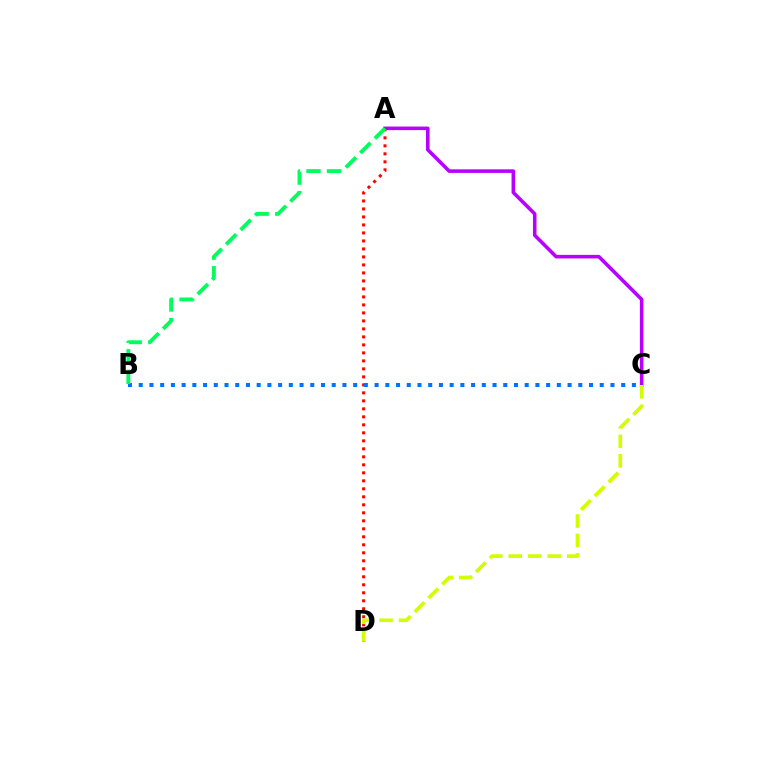{('A', 'D'): [{'color': '#ff0000', 'line_style': 'dotted', 'thickness': 2.17}], ('A', 'C'): [{'color': '#b900ff', 'line_style': 'solid', 'thickness': 2.57}], ('B', 'C'): [{'color': '#0074ff', 'line_style': 'dotted', 'thickness': 2.91}], ('A', 'B'): [{'color': '#00ff5c', 'line_style': 'dashed', 'thickness': 2.79}], ('C', 'D'): [{'color': '#d1ff00', 'line_style': 'dashed', 'thickness': 2.65}]}